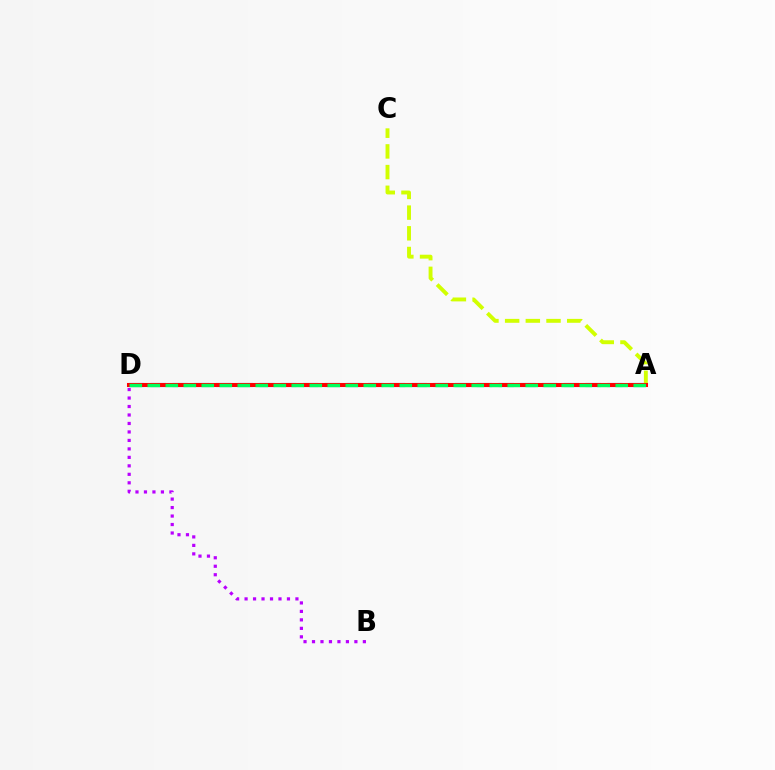{('A', 'D'): [{'color': '#0074ff', 'line_style': 'dashed', 'thickness': 2.95}, {'color': '#ff0000', 'line_style': 'solid', 'thickness': 2.92}, {'color': '#00ff5c', 'line_style': 'dashed', 'thickness': 2.45}], ('A', 'C'): [{'color': '#d1ff00', 'line_style': 'dashed', 'thickness': 2.81}], ('B', 'D'): [{'color': '#b900ff', 'line_style': 'dotted', 'thickness': 2.3}]}